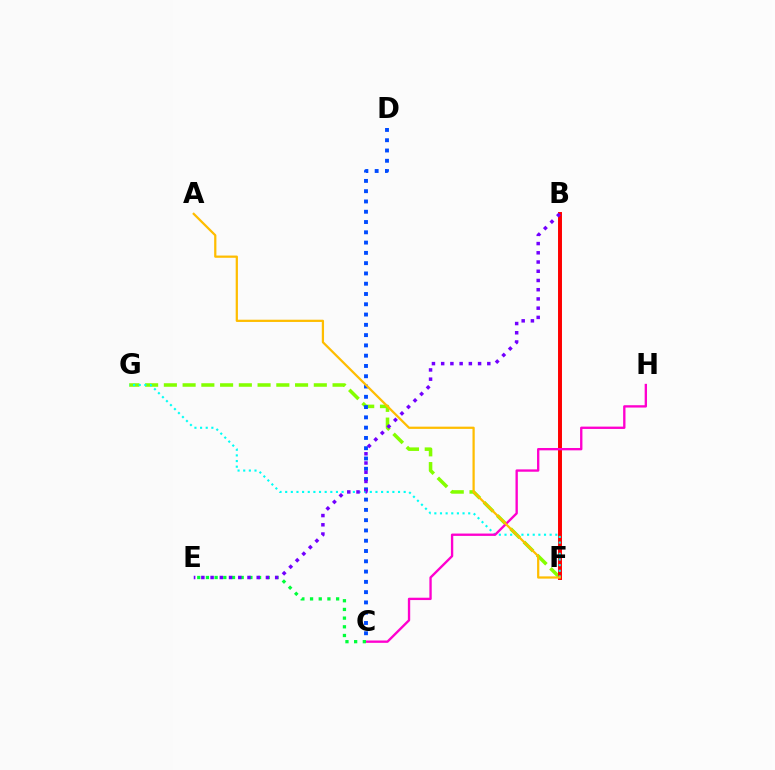{('F', 'G'): [{'color': '#84ff00', 'line_style': 'dashed', 'thickness': 2.55}, {'color': '#00fff6', 'line_style': 'dotted', 'thickness': 1.53}], ('B', 'F'): [{'color': '#ff0000', 'line_style': 'solid', 'thickness': 2.84}], ('C', 'D'): [{'color': '#004bff', 'line_style': 'dotted', 'thickness': 2.79}], ('C', 'H'): [{'color': '#ff00cf', 'line_style': 'solid', 'thickness': 1.69}], ('A', 'F'): [{'color': '#ffbd00', 'line_style': 'solid', 'thickness': 1.61}], ('C', 'E'): [{'color': '#00ff39', 'line_style': 'dotted', 'thickness': 2.36}], ('B', 'E'): [{'color': '#7200ff', 'line_style': 'dotted', 'thickness': 2.51}]}